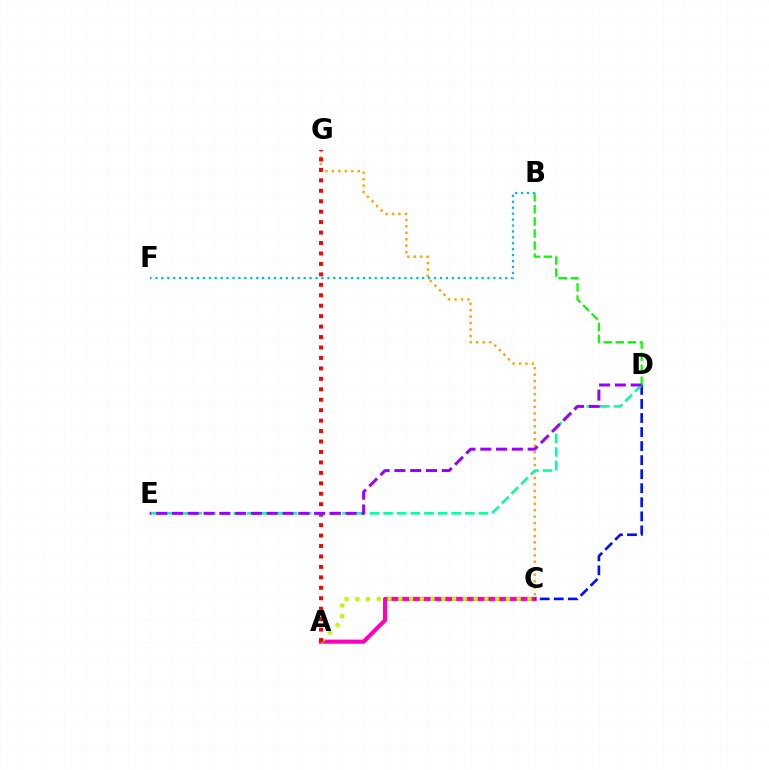{('A', 'C'): [{'color': '#ff00bd', 'line_style': 'solid', 'thickness': 2.95}, {'color': '#b3ff00', 'line_style': 'dotted', 'thickness': 2.93}], ('C', 'G'): [{'color': '#ffa500', 'line_style': 'dotted', 'thickness': 1.75}], ('C', 'D'): [{'color': '#0010ff', 'line_style': 'dashed', 'thickness': 1.91}], ('B', 'F'): [{'color': '#00b5ff', 'line_style': 'dotted', 'thickness': 1.61}], ('A', 'G'): [{'color': '#ff0000', 'line_style': 'dotted', 'thickness': 2.84}], ('B', 'D'): [{'color': '#08ff00', 'line_style': 'dashed', 'thickness': 1.64}], ('D', 'E'): [{'color': '#00ff9d', 'line_style': 'dashed', 'thickness': 1.85}, {'color': '#9b00ff', 'line_style': 'dashed', 'thickness': 2.15}]}